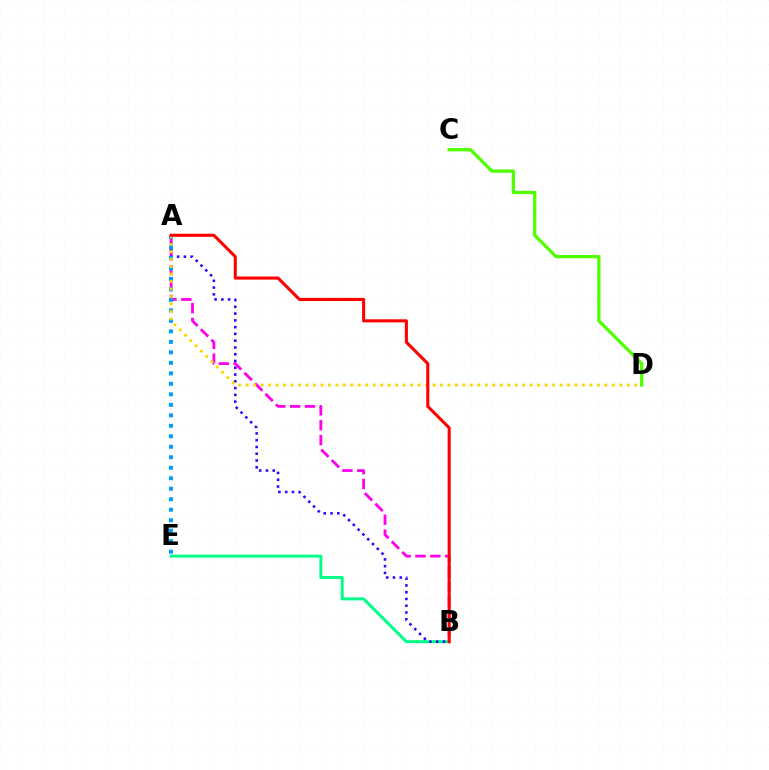{('A', 'B'): [{'color': '#ff00ed', 'line_style': 'dashed', 'thickness': 2.02}, {'color': '#3700ff', 'line_style': 'dotted', 'thickness': 1.84}, {'color': '#ff0000', 'line_style': 'solid', 'thickness': 2.22}], ('B', 'E'): [{'color': '#00ff86', 'line_style': 'solid', 'thickness': 2.14}], ('A', 'E'): [{'color': '#009eff', 'line_style': 'dotted', 'thickness': 2.85}], ('C', 'D'): [{'color': '#4fff00', 'line_style': 'solid', 'thickness': 2.35}], ('A', 'D'): [{'color': '#ffd500', 'line_style': 'dotted', 'thickness': 2.03}]}